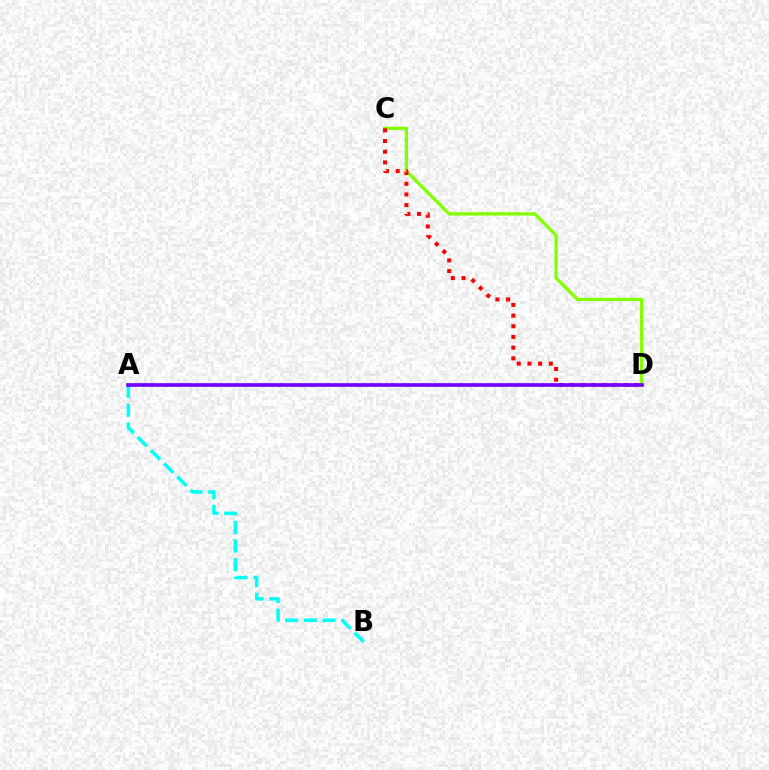{('A', 'B'): [{'color': '#00fff6', 'line_style': 'dashed', 'thickness': 2.53}], ('C', 'D'): [{'color': '#84ff00', 'line_style': 'solid', 'thickness': 2.36}, {'color': '#ff0000', 'line_style': 'dotted', 'thickness': 2.9}], ('A', 'D'): [{'color': '#7200ff', 'line_style': 'solid', 'thickness': 2.65}]}